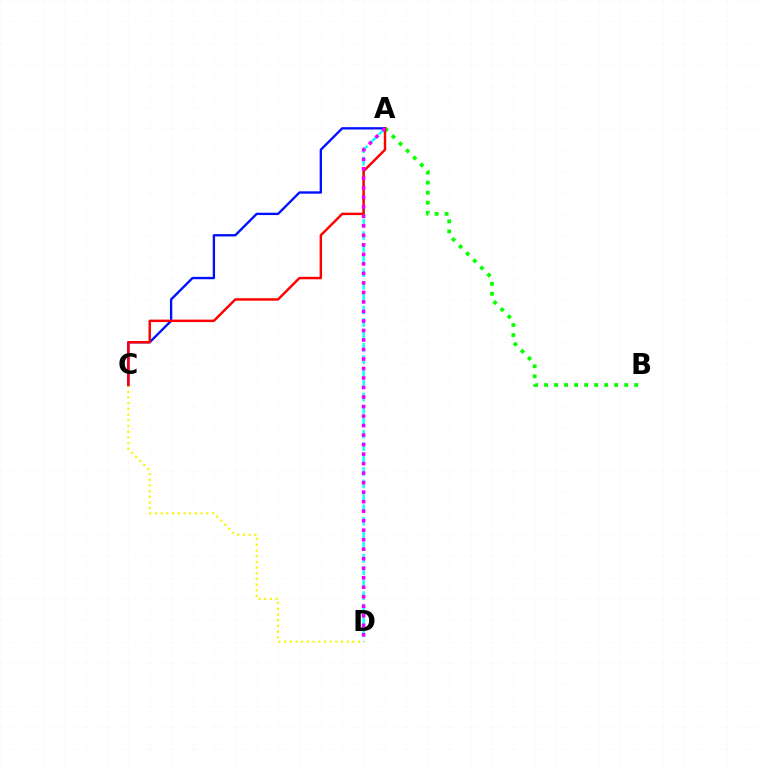{('A', 'C'): [{'color': '#0010ff', 'line_style': 'solid', 'thickness': 1.69}, {'color': '#ff0000', 'line_style': 'solid', 'thickness': 1.76}], ('A', 'D'): [{'color': '#00fff6', 'line_style': 'dashed', 'thickness': 1.69}, {'color': '#ee00ff', 'line_style': 'dotted', 'thickness': 2.58}], ('A', 'B'): [{'color': '#08ff00', 'line_style': 'dotted', 'thickness': 2.72}], ('C', 'D'): [{'color': '#fcf500', 'line_style': 'dotted', 'thickness': 1.55}]}